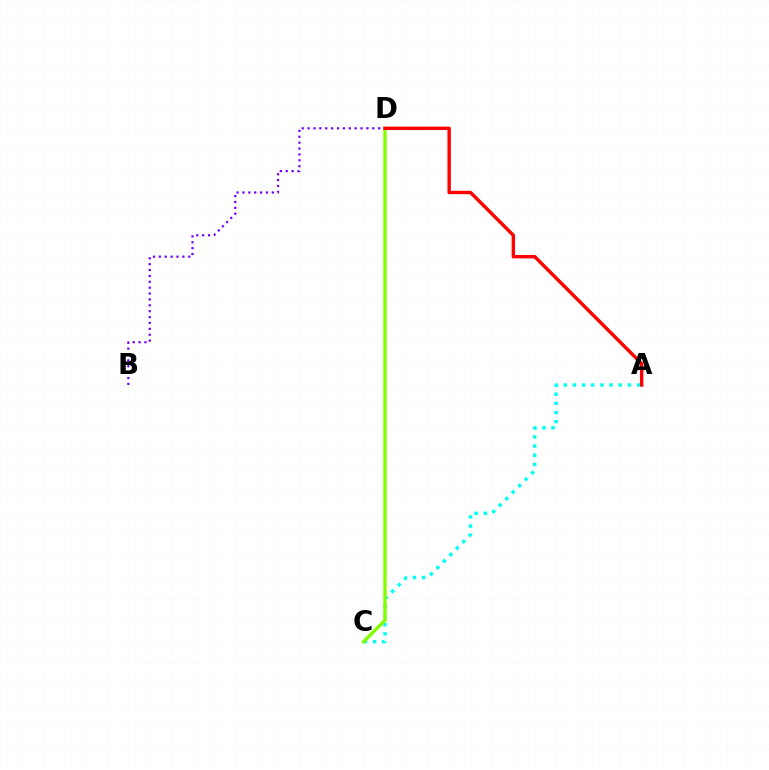{('A', 'C'): [{'color': '#00fff6', 'line_style': 'dotted', 'thickness': 2.49}], ('C', 'D'): [{'color': '#84ff00', 'line_style': 'solid', 'thickness': 2.43}], ('B', 'D'): [{'color': '#7200ff', 'line_style': 'dotted', 'thickness': 1.6}], ('A', 'D'): [{'color': '#ff0000', 'line_style': 'solid', 'thickness': 2.46}]}